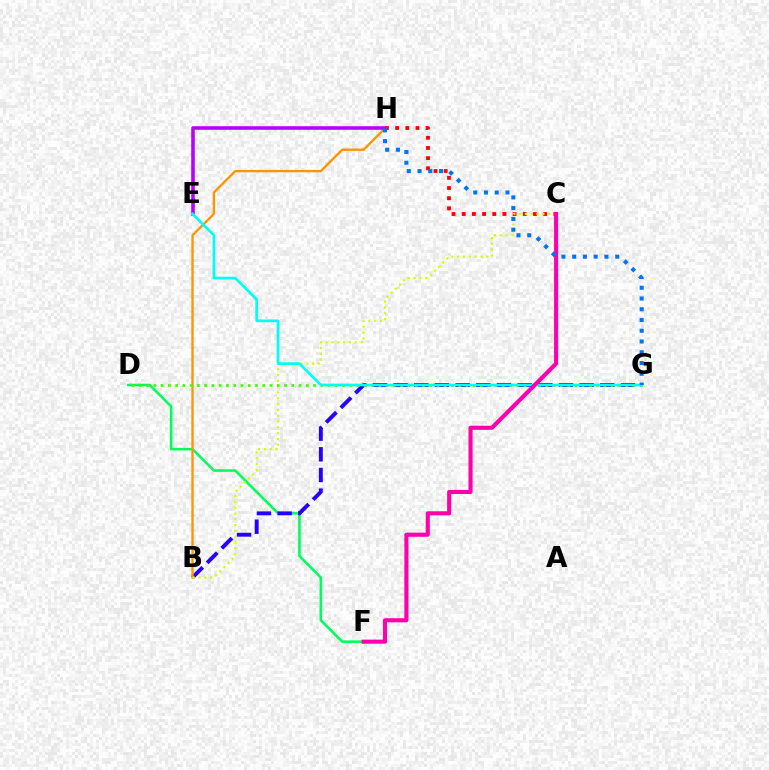{('D', 'F'): [{'color': '#00ff5c', 'line_style': 'solid', 'thickness': 1.85}], ('B', 'G'): [{'color': '#2500ff', 'line_style': 'dashed', 'thickness': 2.81}], ('B', 'H'): [{'color': '#ff9400', 'line_style': 'solid', 'thickness': 1.67}], ('C', 'H'): [{'color': '#ff0000', 'line_style': 'dotted', 'thickness': 2.76}], ('B', 'C'): [{'color': '#d1ff00', 'line_style': 'dotted', 'thickness': 1.58}], ('D', 'G'): [{'color': '#3dff00', 'line_style': 'dotted', 'thickness': 1.97}], ('E', 'H'): [{'color': '#b900ff', 'line_style': 'solid', 'thickness': 2.58}], ('E', 'G'): [{'color': '#00fff6', 'line_style': 'solid', 'thickness': 1.94}], ('C', 'F'): [{'color': '#ff00ac', 'line_style': 'solid', 'thickness': 2.95}], ('G', 'H'): [{'color': '#0074ff', 'line_style': 'dotted', 'thickness': 2.92}]}